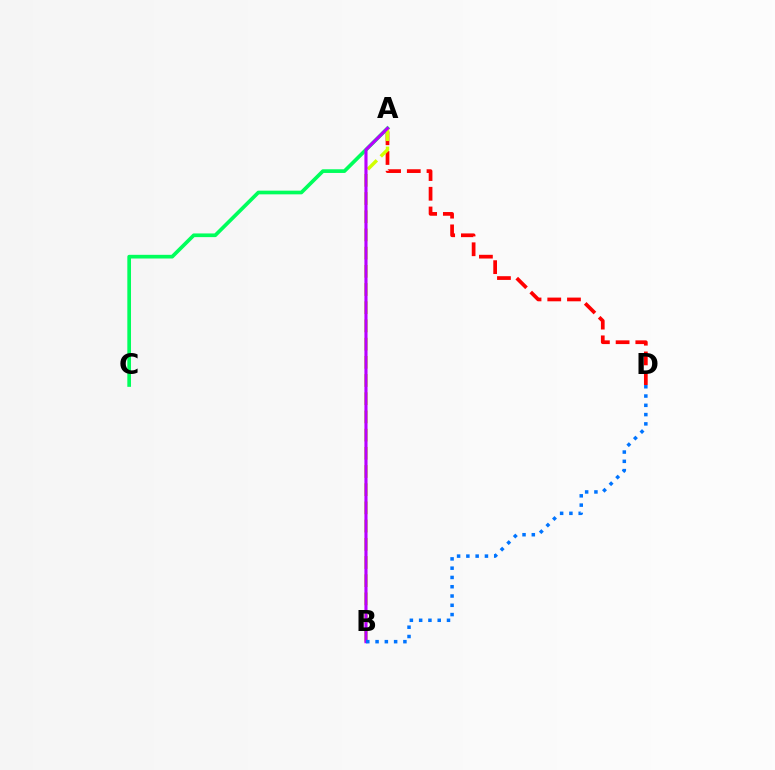{('A', 'D'): [{'color': '#ff0000', 'line_style': 'dashed', 'thickness': 2.68}], ('A', 'C'): [{'color': '#00ff5c', 'line_style': 'solid', 'thickness': 2.65}], ('A', 'B'): [{'color': '#d1ff00', 'line_style': 'dashed', 'thickness': 2.47}, {'color': '#b900ff', 'line_style': 'solid', 'thickness': 2.24}], ('B', 'D'): [{'color': '#0074ff', 'line_style': 'dotted', 'thickness': 2.52}]}